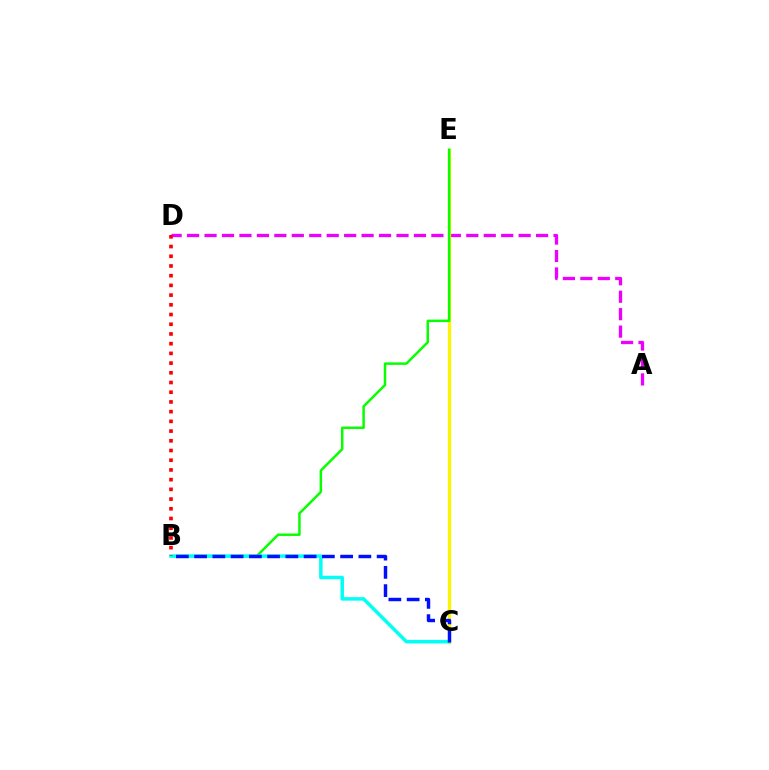{('A', 'D'): [{'color': '#ee00ff', 'line_style': 'dashed', 'thickness': 2.37}], ('C', 'E'): [{'color': '#fcf500', 'line_style': 'solid', 'thickness': 2.37}], ('B', 'E'): [{'color': '#08ff00', 'line_style': 'solid', 'thickness': 1.79}], ('B', 'C'): [{'color': '#00fff6', 'line_style': 'solid', 'thickness': 2.51}, {'color': '#0010ff', 'line_style': 'dashed', 'thickness': 2.48}], ('B', 'D'): [{'color': '#ff0000', 'line_style': 'dotted', 'thickness': 2.64}]}